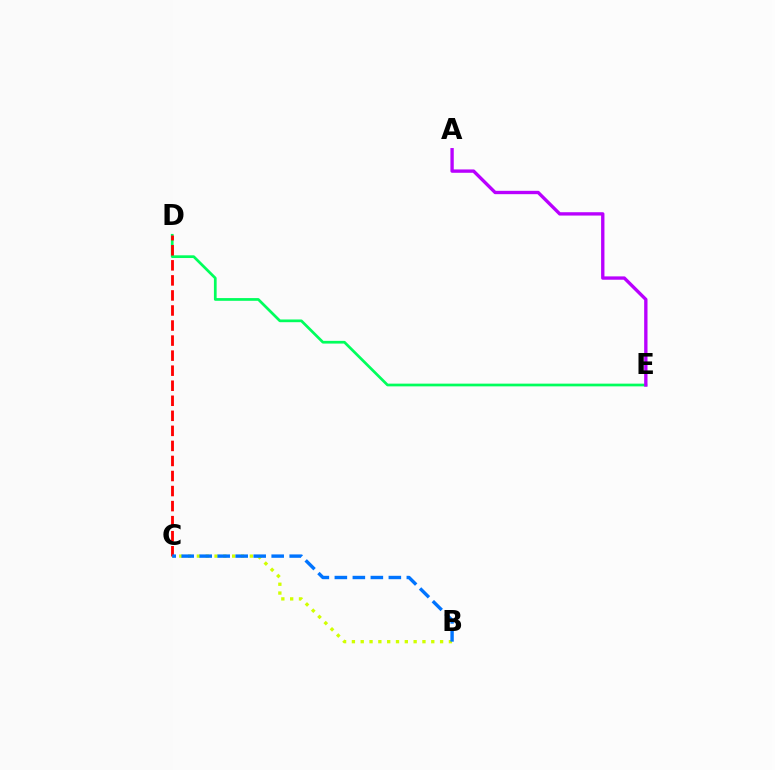{('D', 'E'): [{'color': '#00ff5c', 'line_style': 'solid', 'thickness': 1.96}], ('B', 'C'): [{'color': '#d1ff00', 'line_style': 'dotted', 'thickness': 2.4}, {'color': '#0074ff', 'line_style': 'dashed', 'thickness': 2.44}], ('C', 'D'): [{'color': '#ff0000', 'line_style': 'dashed', 'thickness': 2.04}], ('A', 'E'): [{'color': '#b900ff', 'line_style': 'solid', 'thickness': 2.41}]}